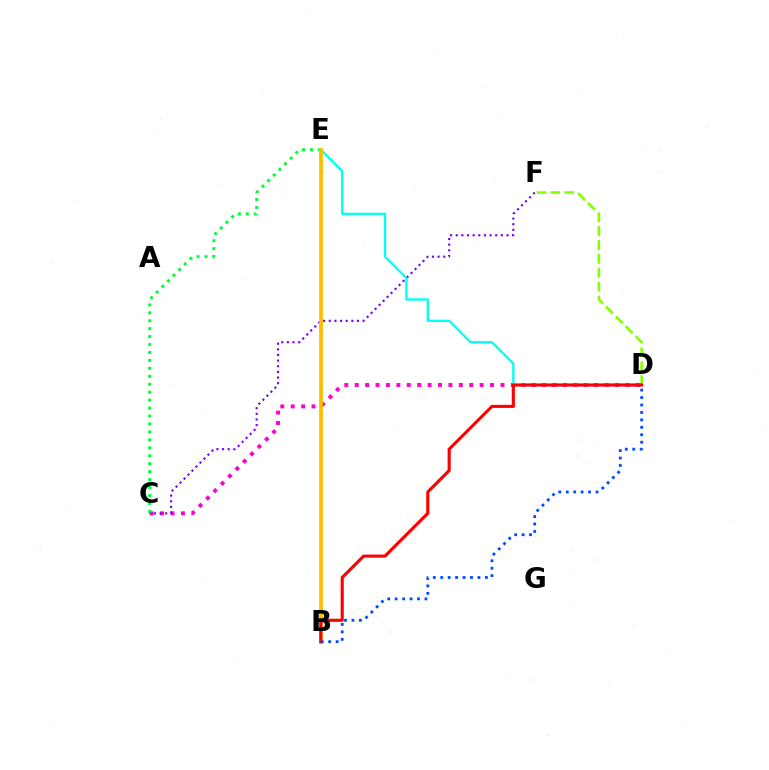{('D', 'F'): [{'color': '#84ff00', 'line_style': 'dashed', 'thickness': 1.89}], ('C', 'D'): [{'color': '#ff00cf', 'line_style': 'dotted', 'thickness': 2.83}], ('C', 'E'): [{'color': '#00ff39', 'line_style': 'dotted', 'thickness': 2.16}], ('C', 'F'): [{'color': '#7200ff', 'line_style': 'dotted', 'thickness': 1.53}], ('D', 'E'): [{'color': '#00fff6', 'line_style': 'solid', 'thickness': 1.67}], ('B', 'E'): [{'color': '#ffbd00', 'line_style': 'solid', 'thickness': 2.74}], ('B', 'D'): [{'color': '#ff0000', 'line_style': 'solid', 'thickness': 2.24}, {'color': '#004bff', 'line_style': 'dotted', 'thickness': 2.02}]}